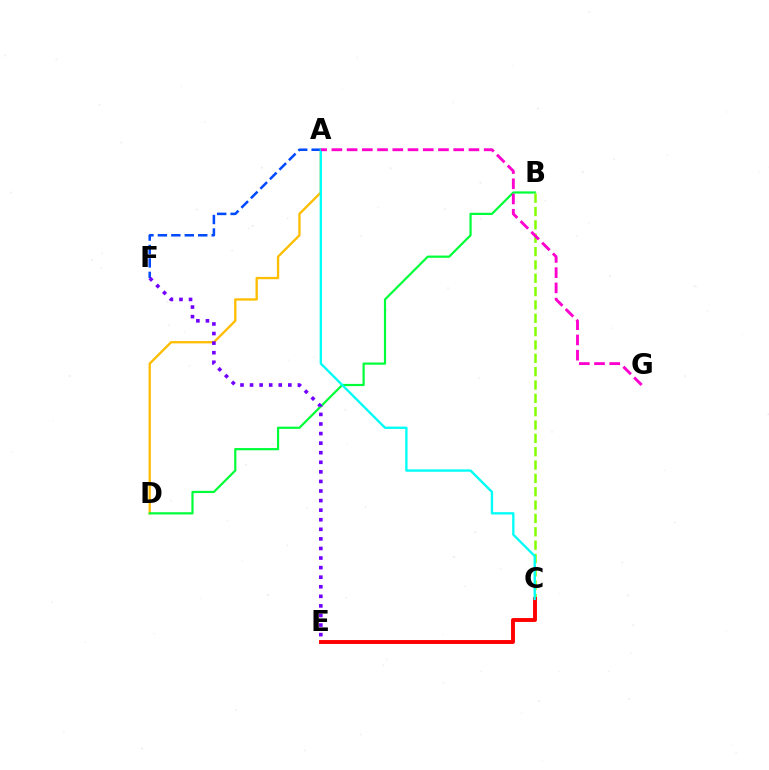{('A', 'D'): [{'color': '#ffbd00', 'line_style': 'solid', 'thickness': 1.67}], ('B', 'D'): [{'color': '#00ff39', 'line_style': 'solid', 'thickness': 1.59}], ('B', 'C'): [{'color': '#84ff00', 'line_style': 'dashed', 'thickness': 1.81}], ('C', 'E'): [{'color': '#ff0000', 'line_style': 'solid', 'thickness': 2.81}], ('A', 'F'): [{'color': '#004bff', 'line_style': 'dashed', 'thickness': 1.83}], ('A', 'C'): [{'color': '#00fff6', 'line_style': 'solid', 'thickness': 1.69}], ('E', 'F'): [{'color': '#7200ff', 'line_style': 'dotted', 'thickness': 2.6}], ('A', 'G'): [{'color': '#ff00cf', 'line_style': 'dashed', 'thickness': 2.07}]}